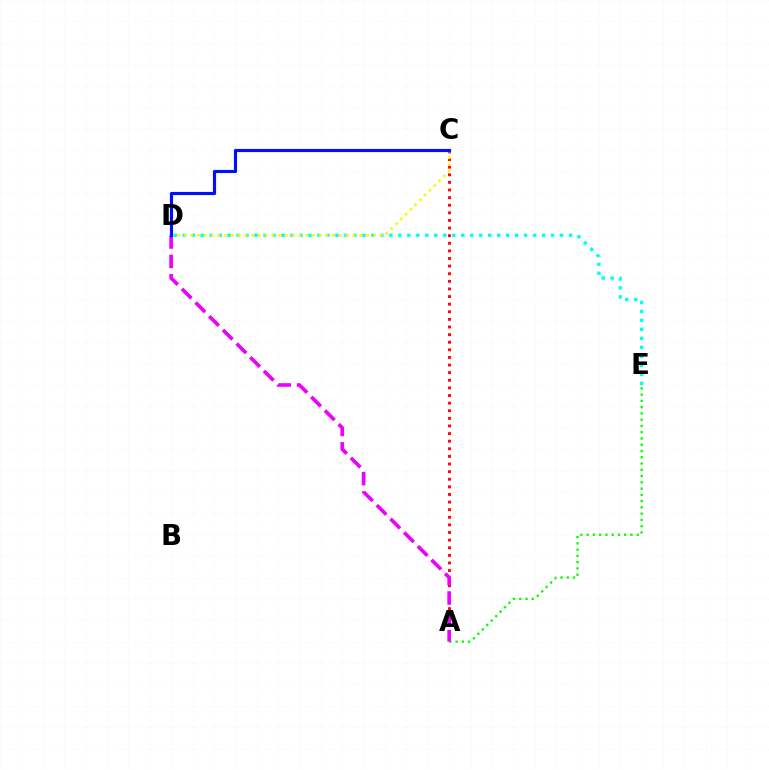{('A', 'C'): [{'color': '#ff0000', 'line_style': 'dotted', 'thickness': 2.07}], ('D', 'E'): [{'color': '#00fff6', 'line_style': 'dotted', 'thickness': 2.44}], ('A', 'E'): [{'color': '#08ff00', 'line_style': 'dotted', 'thickness': 1.7}], ('C', 'D'): [{'color': '#fcf500', 'line_style': 'dotted', 'thickness': 1.84}, {'color': '#0010ff', 'line_style': 'solid', 'thickness': 2.27}], ('A', 'D'): [{'color': '#ee00ff', 'line_style': 'dashed', 'thickness': 2.63}]}